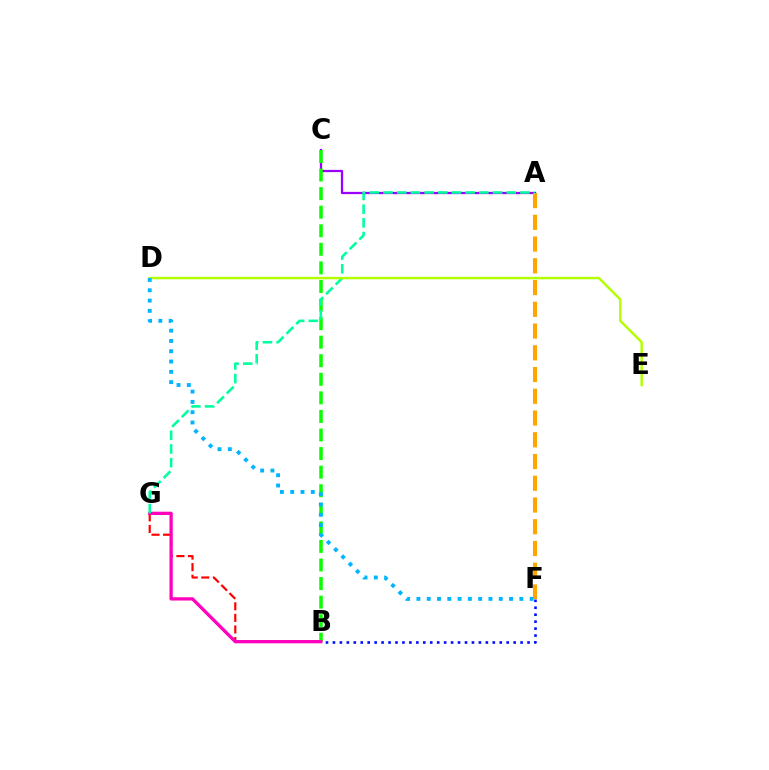{('B', 'G'): [{'color': '#ff0000', 'line_style': 'dashed', 'thickness': 1.57}, {'color': '#ff00bd', 'line_style': 'solid', 'thickness': 2.36}], ('A', 'C'): [{'color': '#9b00ff', 'line_style': 'solid', 'thickness': 1.62}], ('B', 'F'): [{'color': '#0010ff', 'line_style': 'dotted', 'thickness': 1.89}], ('A', 'F'): [{'color': '#ffa500', 'line_style': 'dashed', 'thickness': 2.95}], ('B', 'C'): [{'color': '#08ff00', 'line_style': 'dashed', 'thickness': 2.52}], ('A', 'G'): [{'color': '#00ff9d', 'line_style': 'dashed', 'thickness': 1.86}], ('D', 'E'): [{'color': '#b3ff00', 'line_style': 'solid', 'thickness': 1.77}], ('D', 'F'): [{'color': '#00b5ff', 'line_style': 'dotted', 'thickness': 2.8}]}